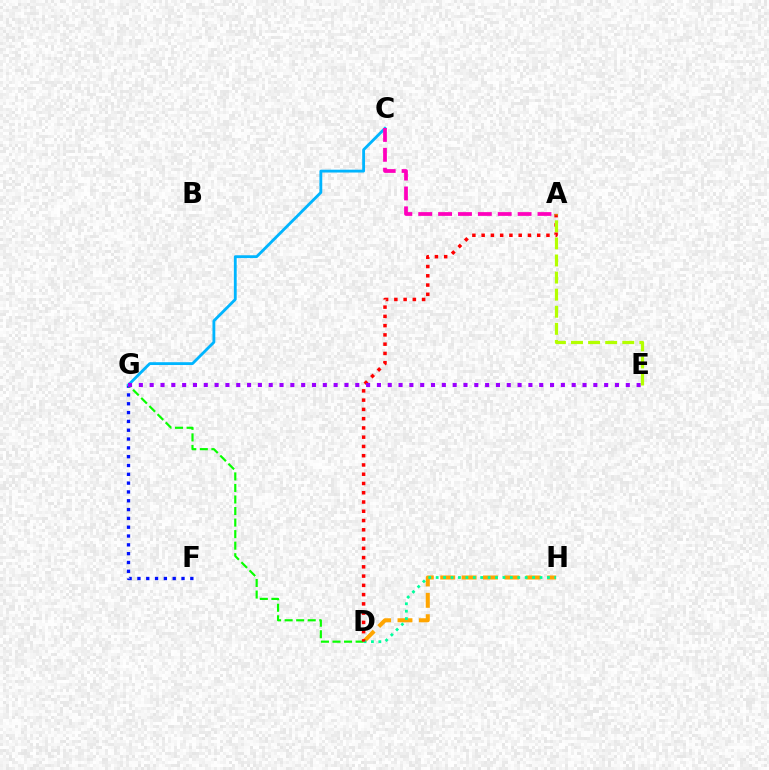{('D', 'H'): [{'color': '#ffa500', 'line_style': 'dashed', 'thickness': 2.9}, {'color': '#00ff9d', 'line_style': 'dotted', 'thickness': 2.02}], ('F', 'G'): [{'color': '#0010ff', 'line_style': 'dotted', 'thickness': 2.4}], ('C', 'G'): [{'color': '#00b5ff', 'line_style': 'solid', 'thickness': 2.04}], ('D', 'G'): [{'color': '#08ff00', 'line_style': 'dashed', 'thickness': 1.57}], ('A', 'D'): [{'color': '#ff0000', 'line_style': 'dotted', 'thickness': 2.52}], ('A', 'C'): [{'color': '#ff00bd', 'line_style': 'dashed', 'thickness': 2.7}], ('E', 'G'): [{'color': '#9b00ff', 'line_style': 'dotted', 'thickness': 2.94}], ('A', 'E'): [{'color': '#b3ff00', 'line_style': 'dashed', 'thickness': 2.32}]}